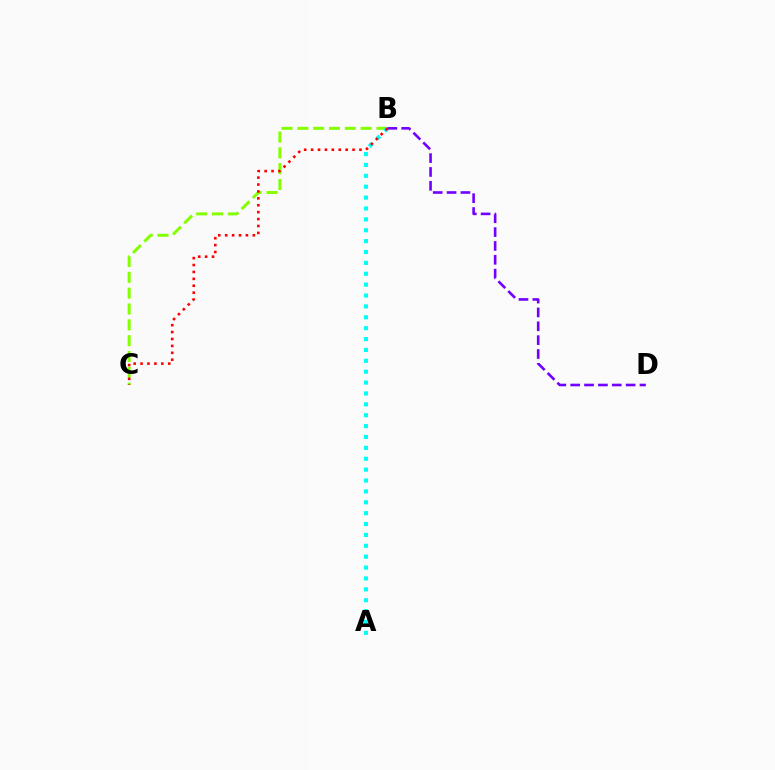{('B', 'C'): [{'color': '#84ff00', 'line_style': 'dashed', 'thickness': 2.15}, {'color': '#ff0000', 'line_style': 'dotted', 'thickness': 1.88}], ('A', 'B'): [{'color': '#00fff6', 'line_style': 'dotted', 'thickness': 2.96}], ('B', 'D'): [{'color': '#7200ff', 'line_style': 'dashed', 'thickness': 1.88}]}